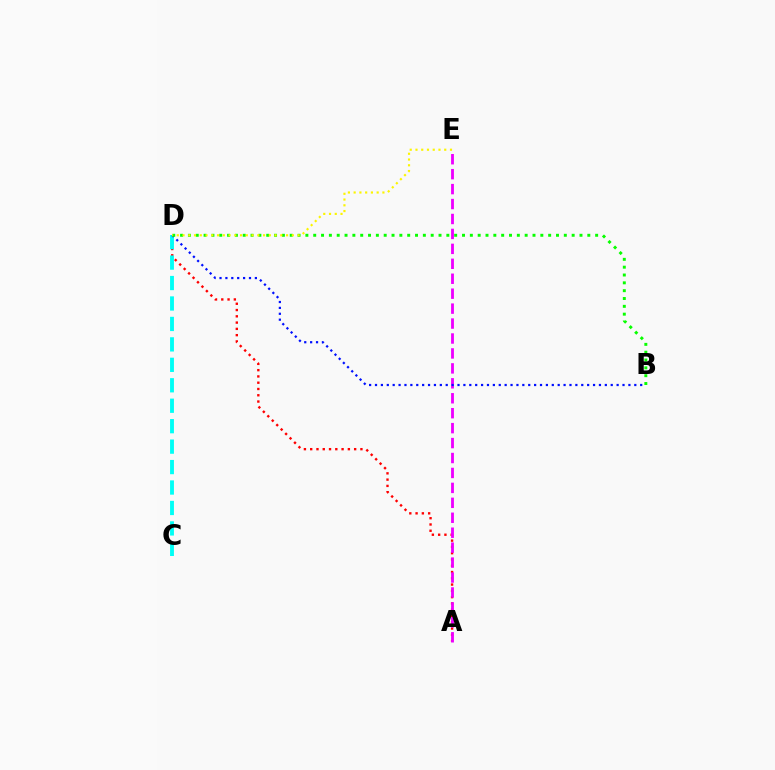{('A', 'D'): [{'color': '#ff0000', 'line_style': 'dotted', 'thickness': 1.71}], ('A', 'E'): [{'color': '#ee00ff', 'line_style': 'dashed', 'thickness': 2.03}], ('C', 'D'): [{'color': '#00fff6', 'line_style': 'dashed', 'thickness': 2.78}], ('B', 'D'): [{'color': '#0010ff', 'line_style': 'dotted', 'thickness': 1.6}, {'color': '#08ff00', 'line_style': 'dotted', 'thickness': 2.13}], ('D', 'E'): [{'color': '#fcf500', 'line_style': 'dotted', 'thickness': 1.56}]}